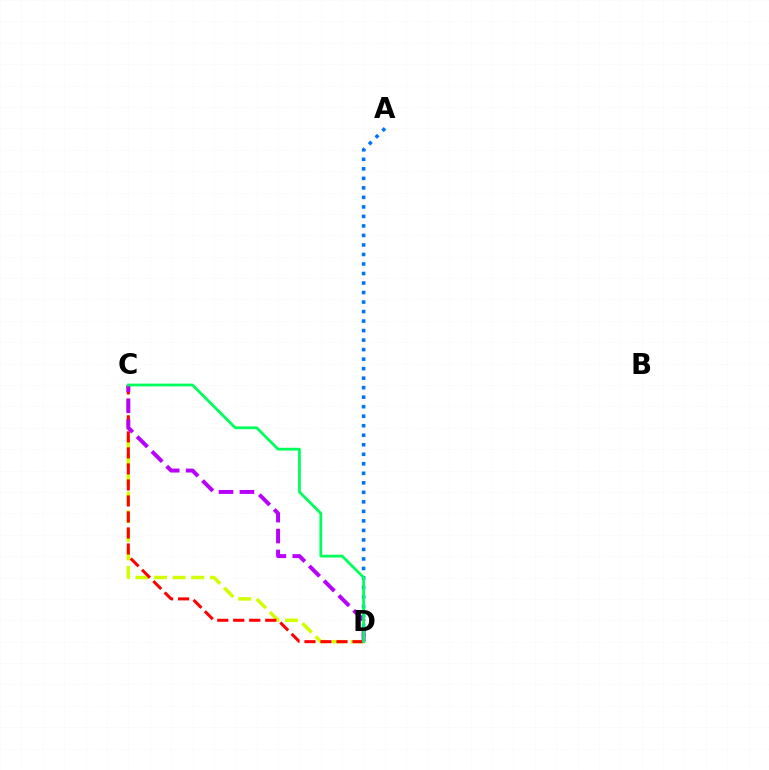{('C', 'D'): [{'color': '#d1ff00', 'line_style': 'dashed', 'thickness': 2.53}, {'color': '#ff0000', 'line_style': 'dashed', 'thickness': 2.18}, {'color': '#b900ff', 'line_style': 'dashed', 'thickness': 2.84}, {'color': '#00ff5c', 'line_style': 'solid', 'thickness': 2.0}], ('A', 'D'): [{'color': '#0074ff', 'line_style': 'dotted', 'thickness': 2.59}]}